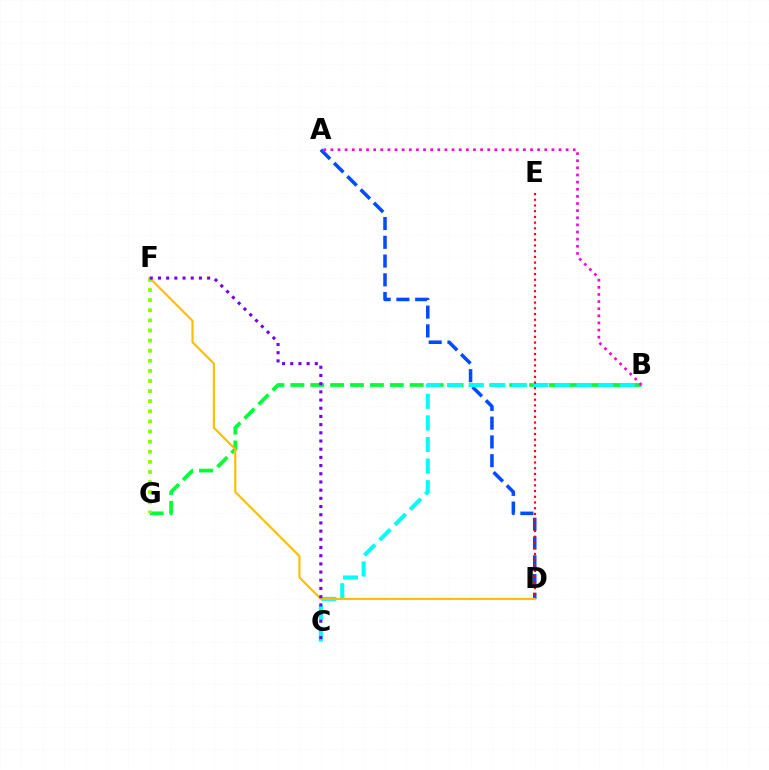{('A', 'D'): [{'color': '#004bff', 'line_style': 'dashed', 'thickness': 2.55}], ('B', 'G'): [{'color': '#00ff39', 'line_style': 'dashed', 'thickness': 2.7}], ('A', 'B'): [{'color': '#ff00cf', 'line_style': 'dotted', 'thickness': 1.94}], ('B', 'C'): [{'color': '#00fff6', 'line_style': 'dashed', 'thickness': 2.93}], ('D', 'E'): [{'color': '#ff0000', 'line_style': 'dotted', 'thickness': 1.55}], ('D', 'F'): [{'color': '#ffbd00', 'line_style': 'solid', 'thickness': 1.54}], ('F', 'G'): [{'color': '#84ff00', 'line_style': 'dotted', 'thickness': 2.75}], ('C', 'F'): [{'color': '#7200ff', 'line_style': 'dotted', 'thickness': 2.23}]}